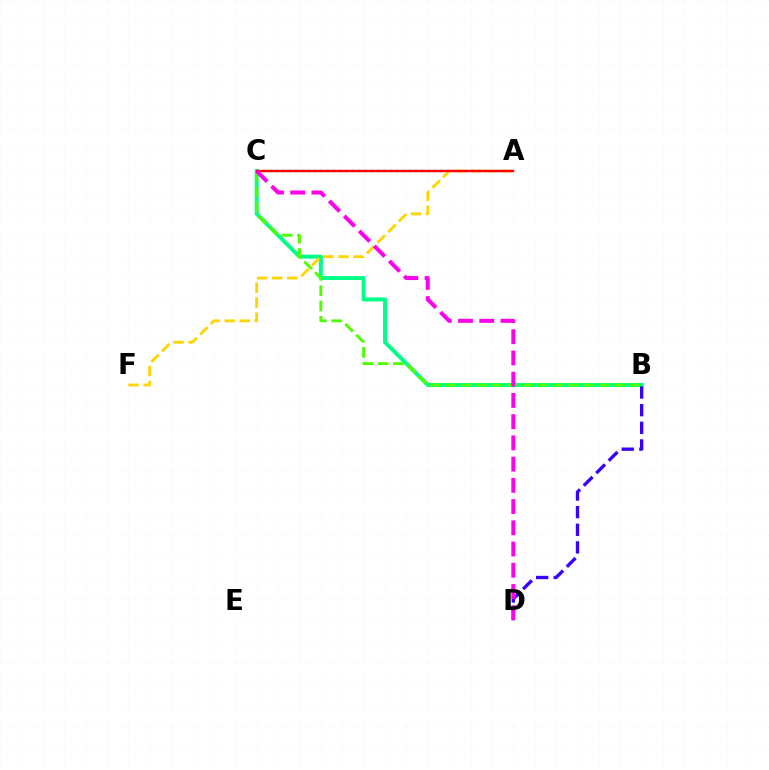{('A', 'C'): [{'color': '#009eff', 'line_style': 'dotted', 'thickness': 1.71}, {'color': '#ff0000', 'line_style': 'solid', 'thickness': 1.69}], ('B', 'C'): [{'color': '#00ff86', 'line_style': 'solid', 'thickness': 2.85}, {'color': '#4fff00', 'line_style': 'dashed', 'thickness': 2.08}], ('B', 'D'): [{'color': '#3700ff', 'line_style': 'dashed', 'thickness': 2.4}], ('A', 'F'): [{'color': '#ffd500', 'line_style': 'dashed', 'thickness': 2.04}], ('C', 'D'): [{'color': '#ff00ed', 'line_style': 'dashed', 'thickness': 2.88}]}